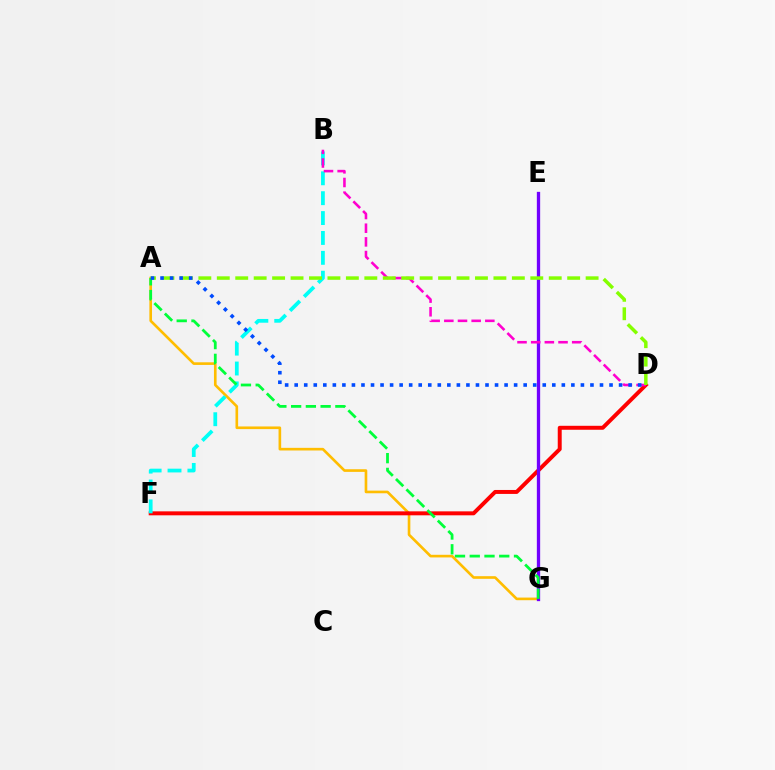{('A', 'G'): [{'color': '#ffbd00', 'line_style': 'solid', 'thickness': 1.9}, {'color': '#00ff39', 'line_style': 'dashed', 'thickness': 2.0}], ('D', 'F'): [{'color': '#ff0000', 'line_style': 'solid', 'thickness': 2.85}], ('B', 'F'): [{'color': '#00fff6', 'line_style': 'dashed', 'thickness': 2.7}], ('E', 'G'): [{'color': '#7200ff', 'line_style': 'solid', 'thickness': 2.38}], ('B', 'D'): [{'color': '#ff00cf', 'line_style': 'dashed', 'thickness': 1.86}], ('A', 'D'): [{'color': '#84ff00', 'line_style': 'dashed', 'thickness': 2.51}, {'color': '#004bff', 'line_style': 'dotted', 'thickness': 2.59}]}